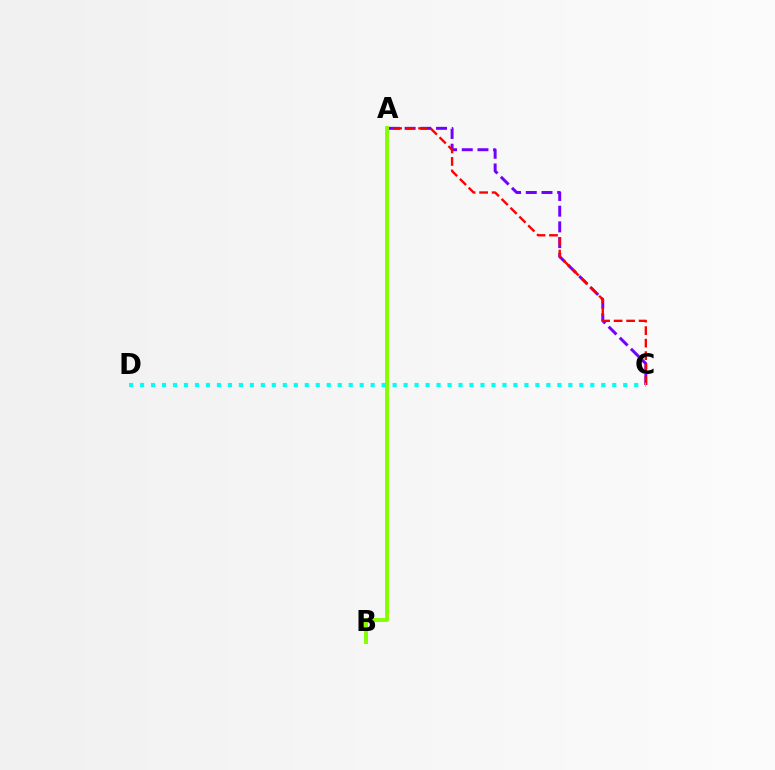{('A', 'C'): [{'color': '#7200ff', 'line_style': 'dashed', 'thickness': 2.13}, {'color': '#ff0000', 'line_style': 'dashed', 'thickness': 1.7}], ('A', 'B'): [{'color': '#84ff00', 'line_style': 'solid', 'thickness': 2.83}], ('C', 'D'): [{'color': '#00fff6', 'line_style': 'dotted', 'thickness': 2.98}]}